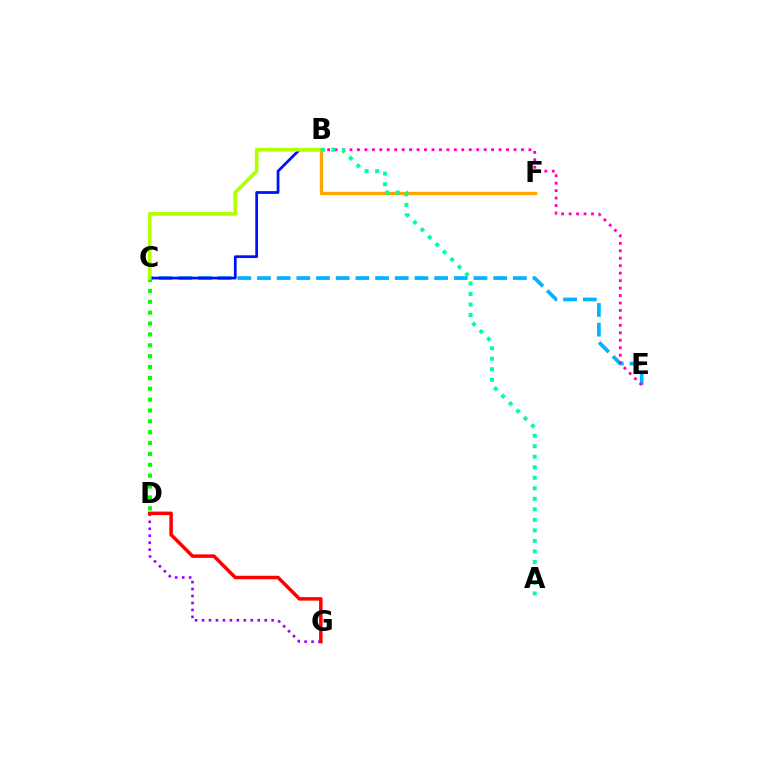{('C', 'D'): [{'color': '#08ff00', 'line_style': 'dotted', 'thickness': 2.95}], ('D', 'G'): [{'color': '#9b00ff', 'line_style': 'dotted', 'thickness': 1.89}, {'color': '#ff0000', 'line_style': 'solid', 'thickness': 2.52}], ('B', 'F'): [{'color': '#ffa500', 'line_style': 'solid', 'thickness': 2.38}], ('C', 'E'): [{'color': '#00b5ff', 'line_style': 'dashed', 'thickness': 2.67}], ('B', 'C'): [{'color': '#0010ff', 'line_style': 'solid', 'thickness': 1.97}, {'color': '#b3ff00', 'line_style': 'solid', 'thickness': 2.65}], ('B', 'E'): [{'color': '#ff00bd', 'line_style': 'dotted', 'thickness': 2.03}], ('A', 'B'): [{'color': '#00ff9d', 'line_style': 'dotted', 'thickness': 2.86}]}